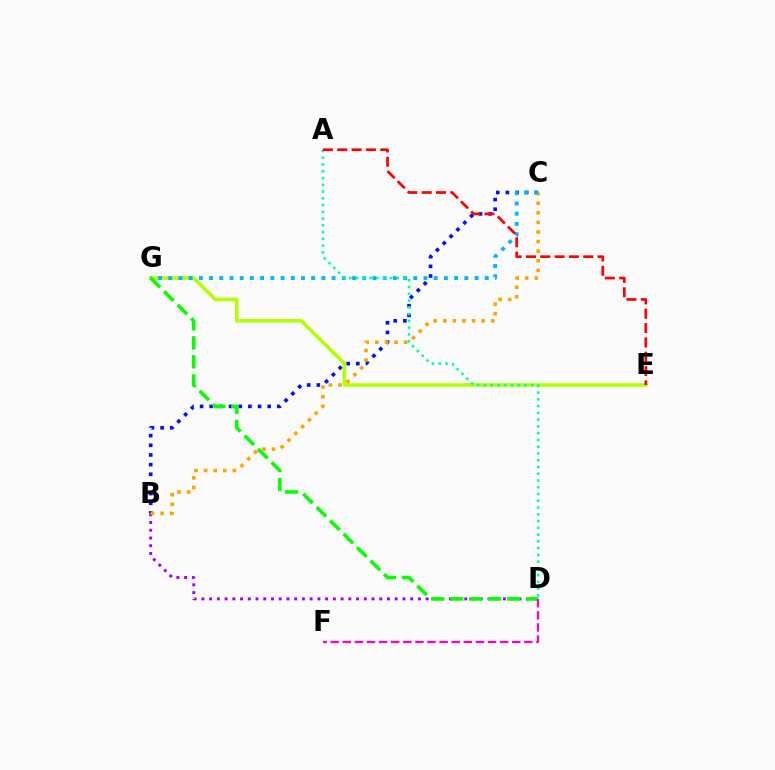{('B', 'C'): [{'color': '#0010ff', 'line_style': 'dotted', 'thickness': 2.62}, {'color': '#ffa500', 'line_style': 'dotted', 'thickness': 2.61}], ('B', 'D'): [{'color': '#9b00ff', 'line_style': 'dotted', 'thickness': 2.1}], ('E', 'G'): [{'color': '#b3ff00', 'line_style': 'solid', 'thickness': 2.58}], ('C', 'G'): [{'color': '#00b5ff', 'line_style': 'dotted', 'thickness': 2.77}], ('A', 'D'): [{'color': '#00ff9d', 'line_style': 'dotted', 'thickness': 1.84}], ('A', 'E'): [{'color': '#ff0000', 'line_style': 'dashed', 'thickness': 1.95}], ('D', 'G'): [{'color': '#08ff00', 'line_style': 'dashed', 'thickness': 2.58}], ('D', 'F'): [{'color': '#ff00bd', 'line_style': 'dashed', 'thickness': 1.64}]}